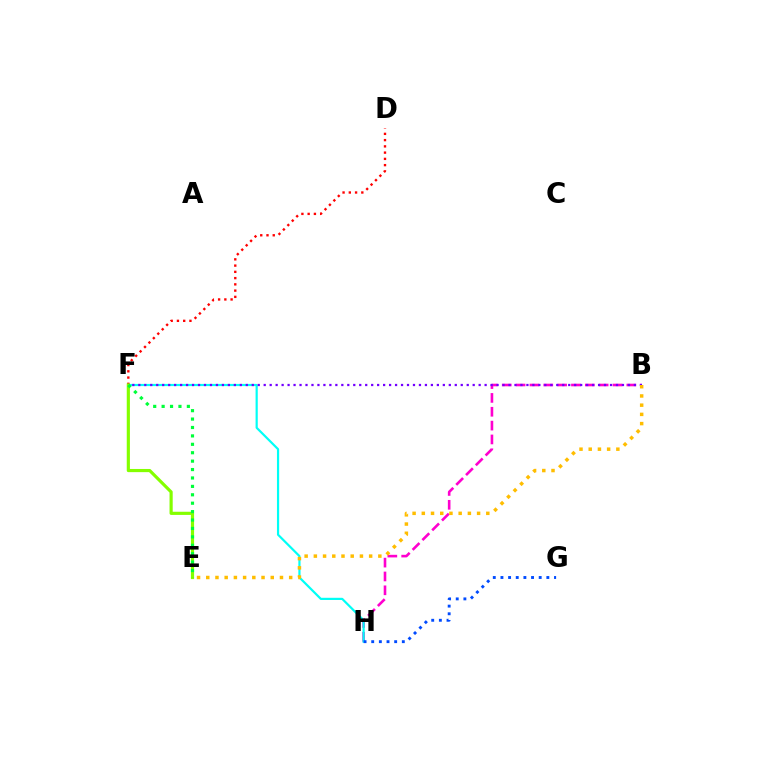{('B', 'H'): [{'color': '#ff00cf', 'line_style': 'dashed', 'thickness': 1.88}], ('F', 'H'): [{'color': '#00fff6', 'line_style': 'solid', 'thickness': 1.58}], ('B', 'F'): [{'color': '#7200ff', 'line_style': 'dotted', 'thickness': 1.62}], ('G', 'H'): [{'color': '#004bff', 'line_style': 'dotted', 'thickness': 2.08}], ('D', 'F'): [{'color': '#ff0000', 'line_style': 'dotted', 'thickness': 1.7}], ('B', 'E'): [{'color': '#ffbd00', 'line_style': 'dotted', 'thickness': 2.5}], ('E', 'F'): [{'color': '#84ff00', 'line_style': 'solid', 'thickness': 2.28}, {'color': '#00ff39', 'line_style': 'dotted', 'thickness': 2.29}]}